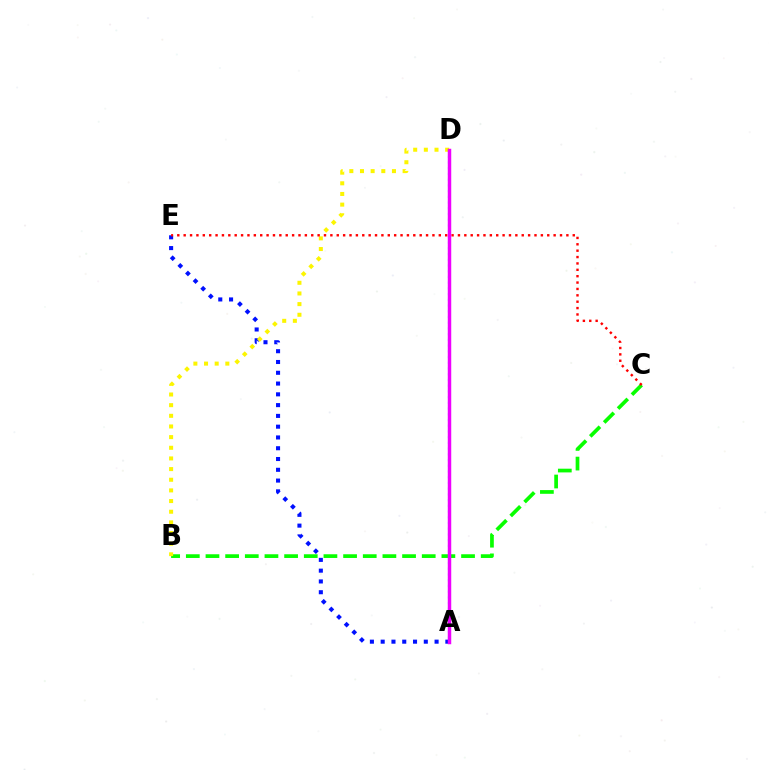{('A', 'E'): [{'color': '#0010ff', 'line_style': 'dotted', 'thickness': 2.93}], ('B', 'C'): [{'color': '#08ff00', 'line_style': 'dashed', 'thickness': 2.67}], ('B', 'D'): [{'color': '#fcf500', 'line_style': 'dotted', 'thickness': 2.9}], ('A', 'D'): [{'color': '#00fff6', 'line_style': 'dotted', 'thickness': 1.55}, {'color': '#ee00ff', 'line_style': 'solid', 'thickness': 2.5}], ('C', 'E'): [{'color': '#ff0000', 'line_style': 'dotted', 'thickness': 1.73}]}